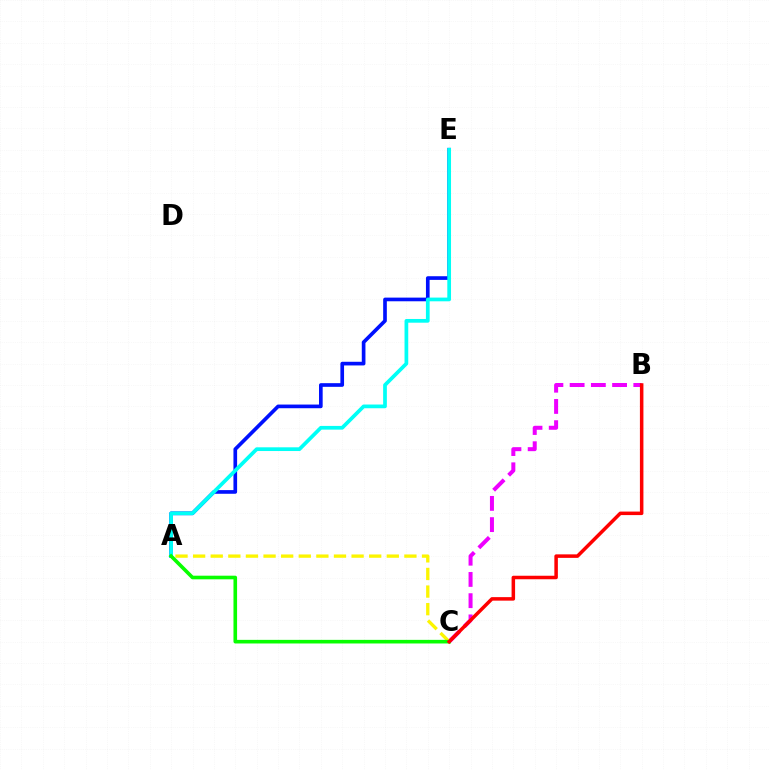{('B', 'C'): [{'color': '#ee00ff', 'line_style': 'dashed', 'thickness': 2.88}, {'color': '#ff0000', 'line_style': 'solid', 'thickness': 2.53}], ('A', 'E'): [{'color': '#0010ff', 'line_style': 'solid', 'thickness': 2.64}, {'color': '#00fff6', 'line_style': 'solid', 'thickness': 2.68}], ('A', 'C'): [{'color': '#fcf500', 'line_style': 'dashed', 'thickness': 2.39}, {'color': '#08ff00', 'line_style': 'solid', 'thickness': 2.6}]}